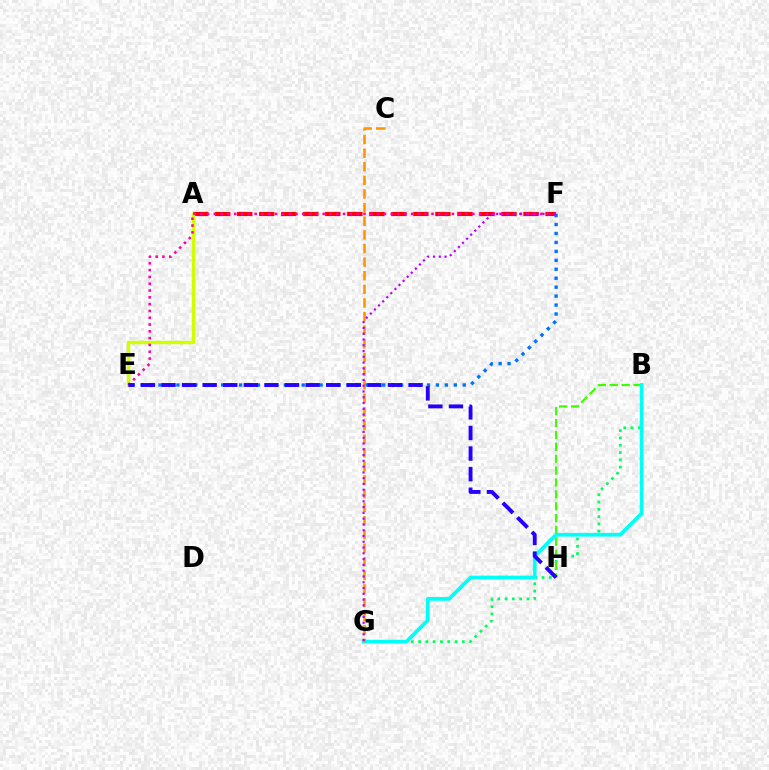{('A', 'F'): [{'color': '#ff0000', 'line_style': 'dashed', 'thickness': 2.99}], ('B', 'G'): [{'color': '#00ff5c', 'line_style': 'dotted', 'thickness': 1.98}, {'color': '#00fff6', 'line_style': 'solid', 'thickness': 2.69}], ('E', 'F'): [{'color': '#0074ff', 'line_style': 'dotted', 'thickness': 2.43}, {'color': '#ff00ac', 'line_style': 'dotted', 'thickness': 1.85}], ('B', 'H'): [{'color': '#3dff00', 'line_style': 'dashed', 'thickness': 1.61}], ('A', 'E'): [{'color': '#d1ff00', 'line_style': 'solid', 'thickness': 2.5}], ('C', 'G'): [{'color': '#ff9400', 'line_style': 'dashed', 'thickness': 1.85}], ('E', 'H'): [{'color': '#2500ff', 'line_style': 'dashed', 'thickness': 2.8}], ('F', 'G'): [{'color': '#b900ff', 'line_style': 'dotted', 'thickness': 1.57}]}